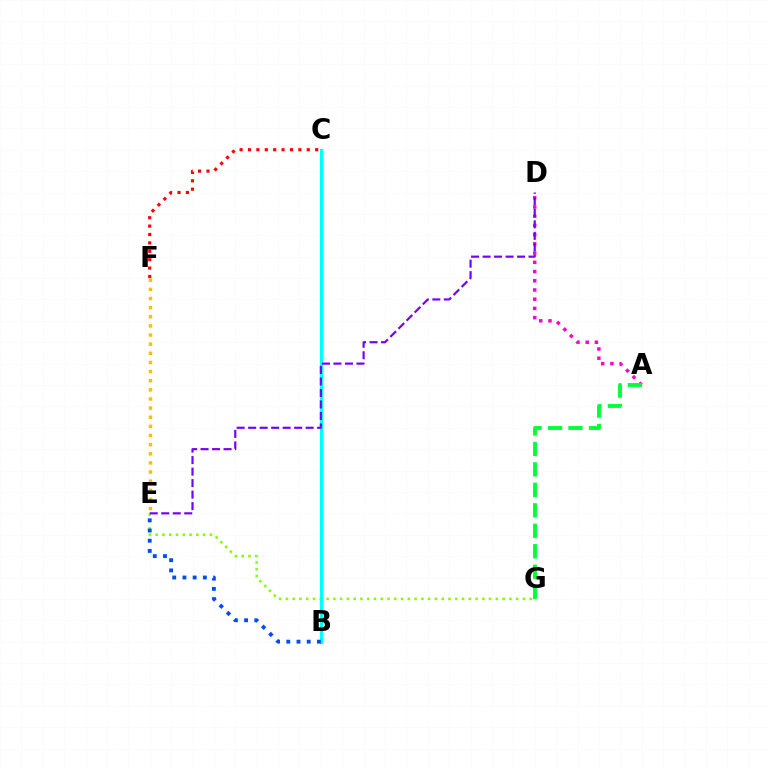{('A', 'D'): [{'color': '#ff00cf', 'line_style': 'dotted', 'thickness': 2.5}], ('E', 'G'): [{'color': '#84ff00', 'line_style': 'dotted', 'thickness': 1.84}], ('B', 'C'): [{'color': '#00fff6', 'line_style': 'solid', 'thickness': 2.33}], ('B', 'E'): [{'color': '#004bff', 'line_style': 'dotted', 'thickness': 2.77}], ('D', 'E'): [{'color': '#7200ff', 'line_style': 'dashed', 'thickness': 1.56}], ('A', 'G'): [{'color': '#00ff39', 'line_style': 'dashed', 'thickness': 2.78}], ('C', 'F'): [{'color': '#ff0000', 'line_style': 'dotted', 'thickness': 2.28}], ('E', 'F'): [{'color': '#ffbd00', 'line_style': 'dotted', 'thickness': 2.48}]}